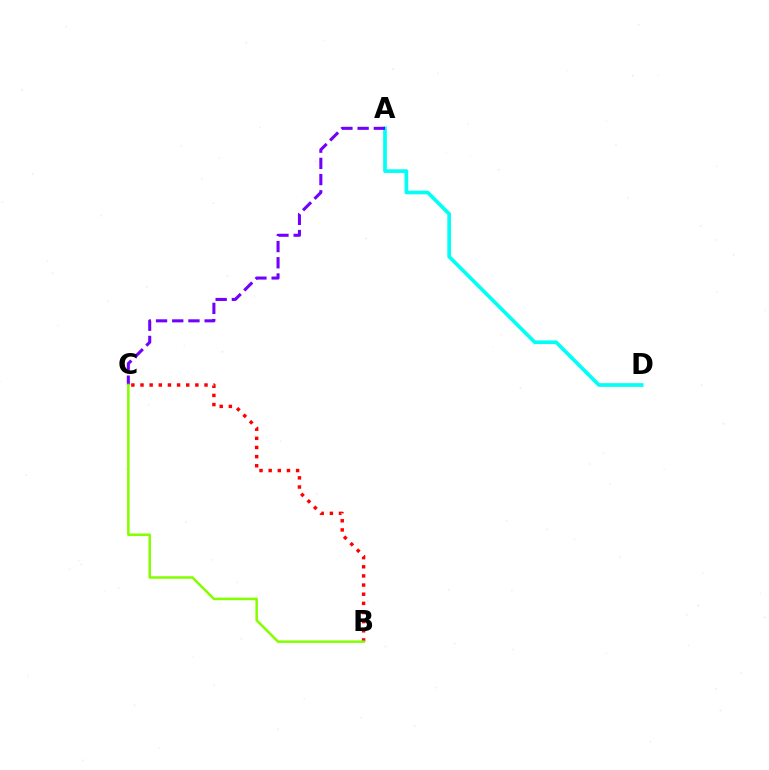{('A', 'D'): [{'color': '#00fff6', 'line_style': 'solid', 'thickness': 2.64}], ('A', 'C'): [{'color': '#7200ff', 'line_style': 'dashed', 'thickness': 2.2}], ('B', 'C'): [{'color': '#ff0000', 'line_style': 'dotted', 'thickness': 2.48}, {'color': '#84ff00', 'line_style': 'solid', 'thickness': 1.83}]}